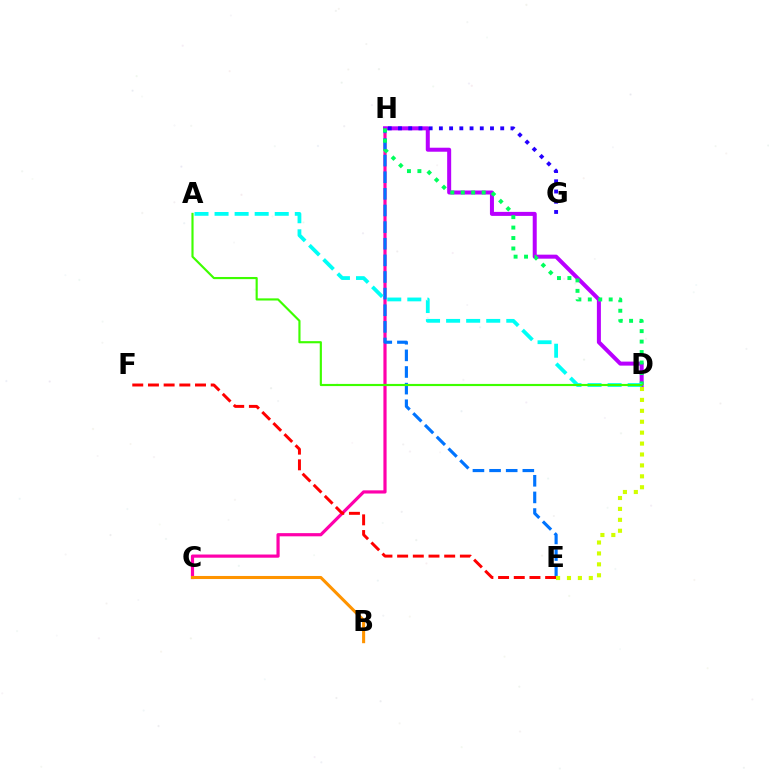{('C', 'H'): [{'color': '#ff00ac', 'line_style': 'solid', 'thickness': 2.3}], ('E', 'H'): [{'color': '#0074ff', 'line_style': 'dashed', 'thickness': 2.26}], ('D', 'H'): [{'color': '#b900ff', 'line_style': 'solid', 'thickness': 2.89}, {'color': '#00ff5c', 'line_style': 'dotted', 'thickness': 2.84}], ('B', 'C'): [{'color': '#ff9400', 'line_style': 'solid', 'thickness': 2.21}], ('E', 'F'): [{'color': '#ff0000', 'line_style': 'dashed', 'thickness': 2.13}], ('D', 'E'): [{'color': '#d1ff00', 'line_style': 'dotted', 'thickness': 2.97}], ('G', 'H'): [{'color': '#2500ff', 'line_style': 'dotted', 'thickness': 2.78}], ('A', 'D'): [{'color': '#00fff6', 'line_style': 'dashed', 'thickness': 2.73}, {'color': '#3dff00', 'line_style': 'solid', 'thickness': 1.55}]}